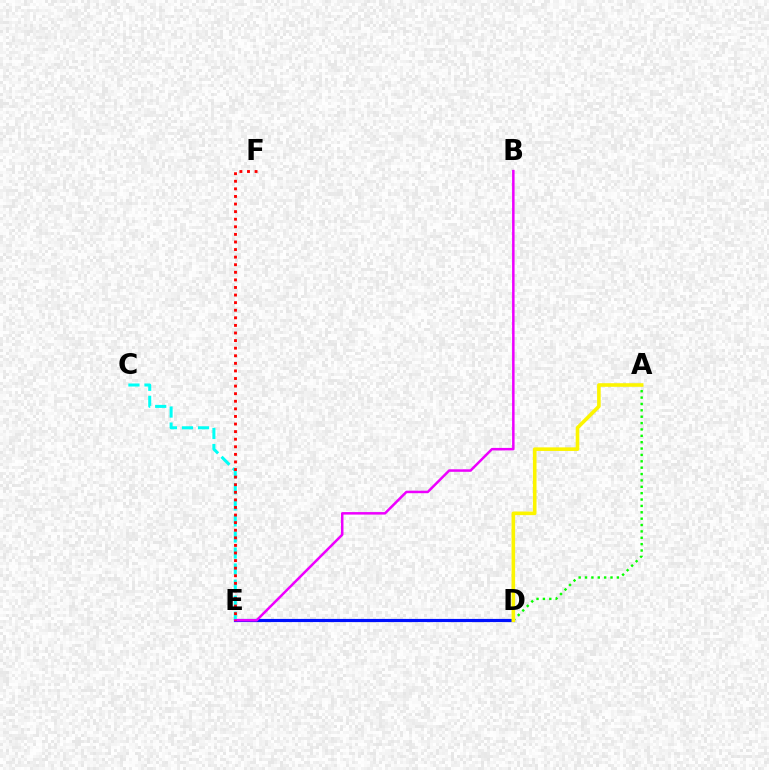{('D', 'E'): [{'color': '#0010ff', 'line_style': 'solid', 'thickness': 2.29}], ('A', 'D'): [{'color': '#08ff00', 'line_style': 'dotted', 'thickness': 1.73}, {'color': '#fcf500', 'line_style': 'solid', 'thickness': 2.59}], ('C', 'E'): [{'color': '#00fff6', 'line_style': 'dashed', 'thickness': 2.18}], ('B', 'E'): [{'color': '#ee00ff', 'line_style': 'solid', 'thickness': 1.8}], ('E', 'F'): [{'color': '#ff0000', 'line_style': 'dotted', 'thickness': 2.06}]}